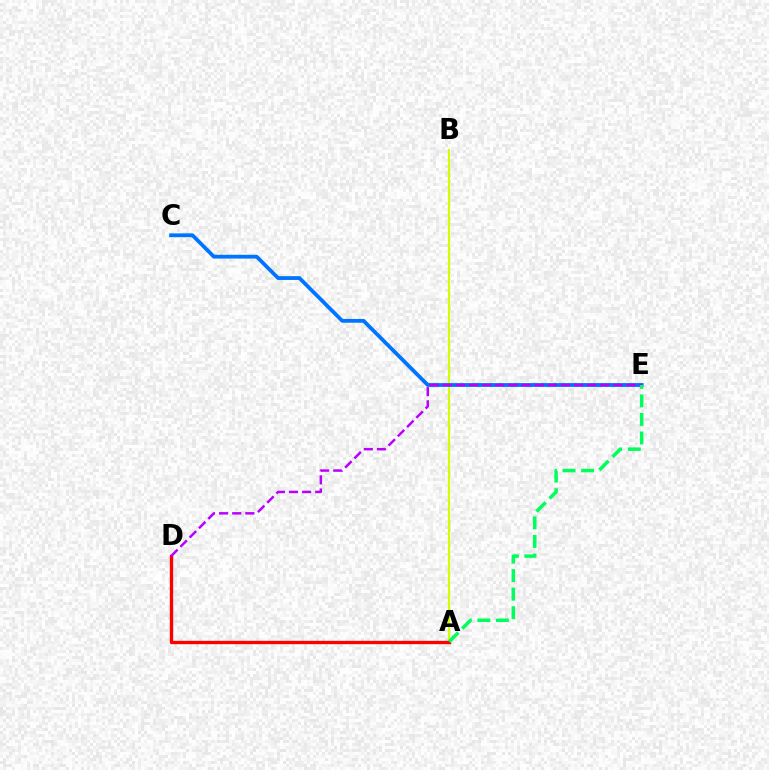{('A', 'B'): [{'color': '#d1ff00', 'line_style': 'solid', 'thickness': 1.55}], ('A', 'D'): [{'color': '#ff0000', 'line_style': 'solid', 'thickness': 2.41}], ('C', 'E'): [{'color': '#0074ff', 'line_style': 'solid', 'thickness': 2.73}], ('D', 'E'): [{'color': '#b900ff', 'line_style': 'dashed', 'thickness': 1.78}], ('A', 'E'): [{'color': '#00ff5c', 'line_style': 'dashed', 'thickness': 2.52}]}